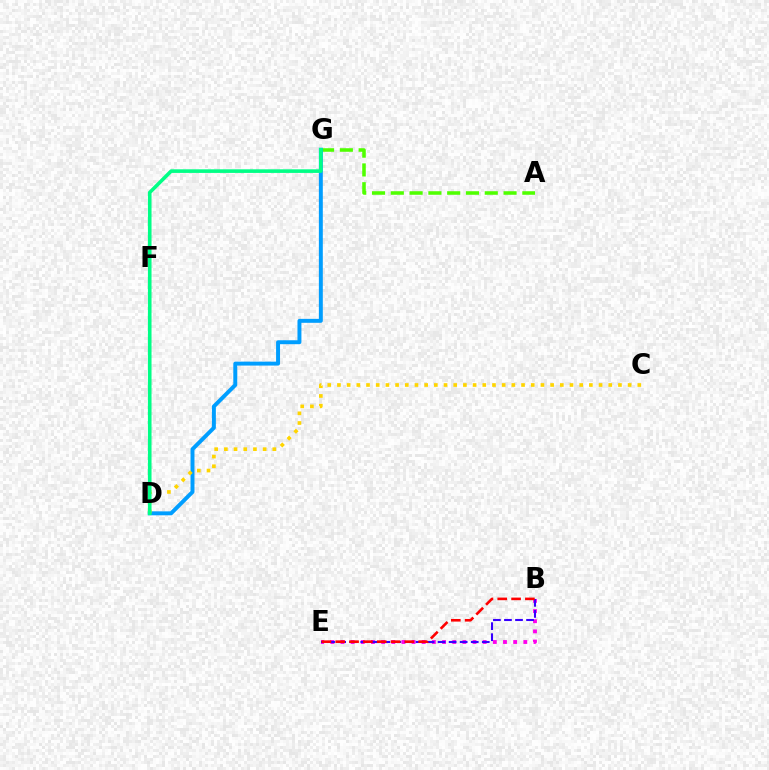{('A', 'G'): [{'color': '#4fff00', 'line_style': 'dashed', 'thickness': 2.55}], ('B', 'E'): [{'color': '#ff00ed', 'line_style': 'dotted', 'thickness': 2.76}, {'color': '#3700ff', 'line_style': 'dashed', 'thickness': 1.5}, {'color': '#ff0000', 'line_style': 'dashed', 'thickness': 1.88}], ('D', 'G'): [{'color': '#009eff', 'line_style': 'solid', 'thickness': 2.84}, {'color': '#00ff86', 'line_style': 'solid', 'thickness': 2.6}], ('C', 'D'): [{'color': '#ffd500', 'line_style': 'dotted', 'thickness': 2.63}]}